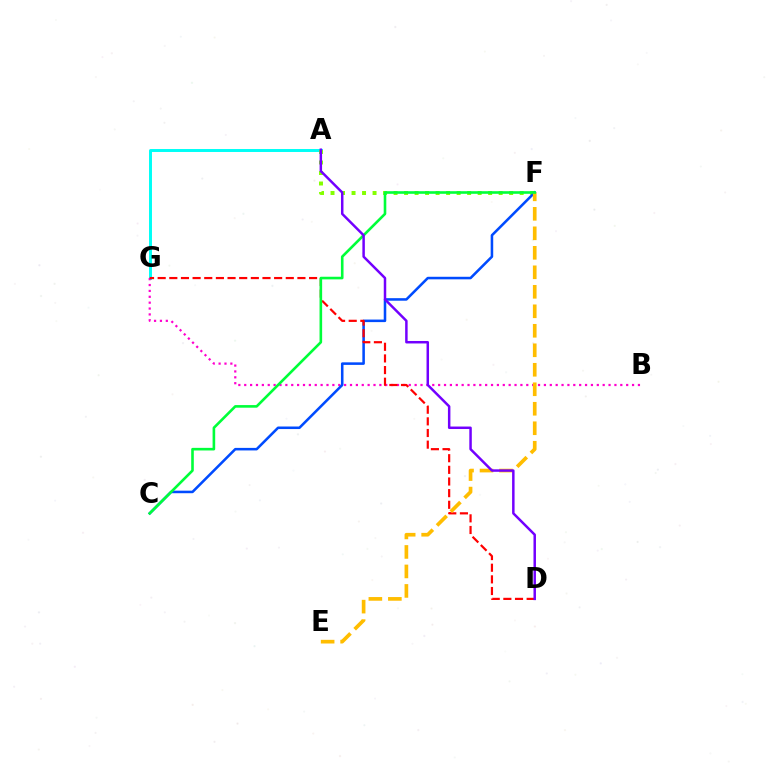{('A', 'G'): [{'color': '#00fff6', 'line_style': 'solid', 'thickness': 2.13}], ('B', 'G'): [{'color': '#ff00cf', 'line_style': 'dotted', 'thickness': 1.6}], ('A', 'F'): [{'color': '#84ff00', 'line_style': 'dotted', 'thickness': 2.85}], ('C', 'F'): [{'color': '#004bff', 'line_style': 'solid', 'thickness': 1.84}, {'color': '#00ff39', 'line_style': 'solid', 'thickness': 1.88}], ('D', 'G'): [{'color': '#ff0000', 'line_style': 'dashed', 'thickness': 1.58}], ('E', 'F'): [{'color': '#ffbd00', 'line_style': 'dashed', 'thickness': 2.65}], ('A', 'D'): [{'color': '#7200ff', 'line_style': 'solid', 'thickness': 1.79}]}